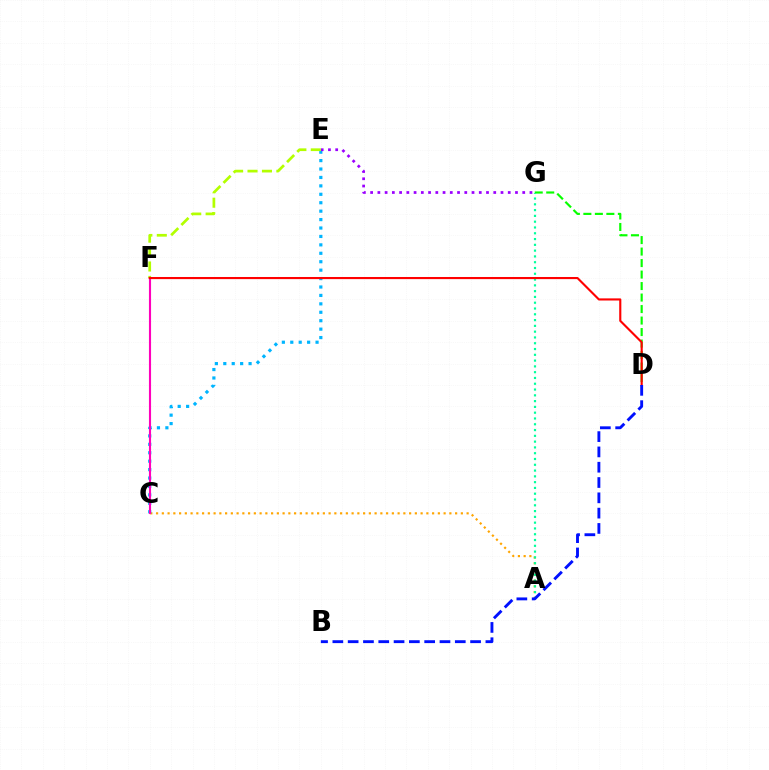{('D', 'G'): [{'color': '#08ff00', 'line_style': 'dashed', 'thickness': 1.56}], ('A', 'C'): [{'color': '#ffa500', 'line_style': 'dotted', 'thickness': 1.56}], ('C', 'E'): [{'color': '#00b5ff', 'line_style': 'dotted', 'thickness': 2.29}], ('E', 'G'): [{'color': '#9b00ff', 'line_style': 'dotted', 'thickness': 1.97}], ('E', 'F'): [{'color': '#b3ff00', 'line_style': 'dashed', 'thickness': 1.96}], ('C', 'F'): [{'color': '#ff00bd', 'line_style': 'solid', 'thickness': 1.53}], ('A', 'G'): [{'color': '#00ff9d', 'line_style': 'dotted', 'thickness': 1.57}], ('D', 'F'): [{'color': '#ff0000', 'line_style': 'solid', 'thickness': 1.53}], ('B', 'D'): [{'color': '#0010ff', 'line_style': 'dashed', 'thickness': 2.08}]}